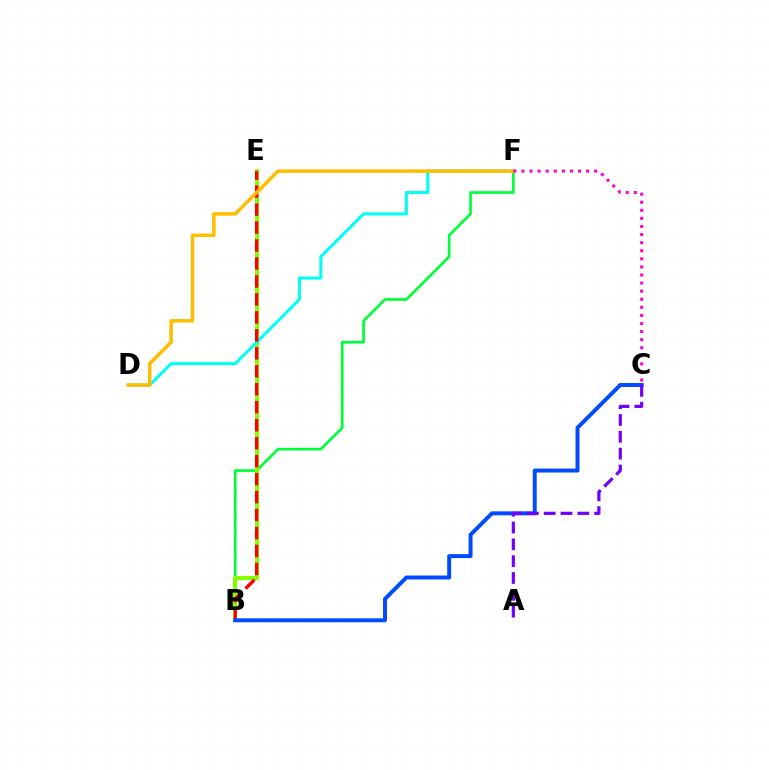{('B', 'F'): [{'color': '#00ff39', 'line_style': 'solid', 'thickness': 1.93}], ('B', 'E'): [{'color': '#84ff00', 'line_style': 'solid', 'thickness': 2.93}, {'color': '#ff0000', 'line_style': 'dashed', 'thickness': 2.44}], ('D', 'F'): [{'color': '#00fff6', 'line_style': 'solid', 'thickness': 2.19}, {'color': '#ffbd00', 'line_style': 'solid', 'thickness': 2.53}], ('B', 'C'): [{'color': '#004bff', 'line_style': 'solid', 'thickness': 2.85}], ('A', 'C'): [{'color': '#7200ff', 'line_style': 'dashed', 'thickness': 2.29}], ('C', 'F'): [{'color': '#ff00cf', 'line_style': 'dotted', 'thickness': 2.2}]}